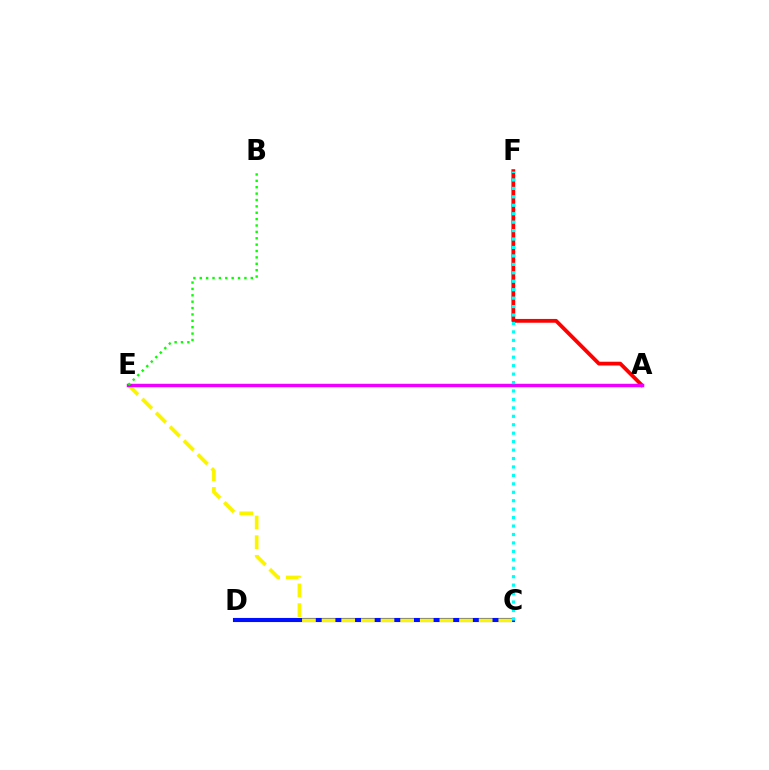{('C', 'D'): [{'color': '#0010ff', 'line_style': 'solid', 'thickness': 2.95}], ('C', 'E'): [{'color': '#fcf500', 'line_style': 'dashed', 'thickness': 2.67}], ('A', 'F'): [{'color': '#ff0000', 'line_style': 'solid', 'thickness': 2.73}], ('A', 'E'): [{'color': '#ee00ff', 'line_style': 'solid', 'thickness': 2.49}], ('C', 'F'): [{'color': '#00fff6', 'line_style': 'dotted', 'thickness': 2.29}], ('B', 'E'): [{'color': '#08ff00', 'line_style': 'dotted', 'thickness': 1.73}]}